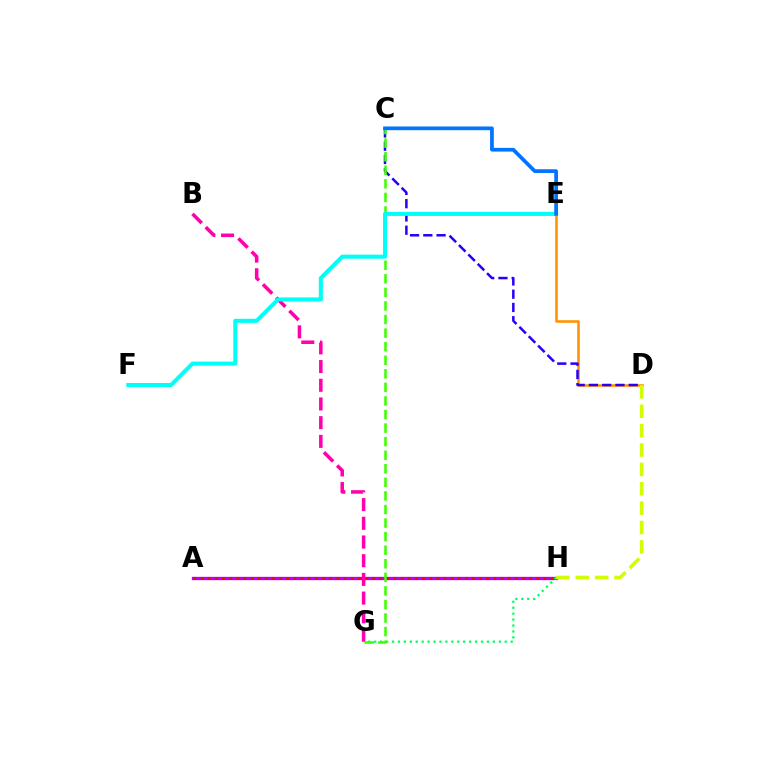{('D', 'E'): [{'color': '#ff9400', 'line_style': 'solid', 'thickness': 1.86}], ('C', 'D'): [{'color': '#2500ff', 'line_style': 'dashed', 'thickness': 1.8}], ('A', 'H'): [{'color': '#b900ff', 'line_style': 'solid', 'thickness': 2.39}, {'color': '#ff0000', 'line_style': 'dotted', 'thickness': 1.94}], ('G', 'H'): [{'color': '#00ff5c', 'line_style': 'dotted', 'thickness': 1.61}], ('B', 'G'): [{'color': '#ff00ac', 'line_style': 'dashed', 'thickness': 2.54}], ('C', 'G'): [{'color': '#3dff00', 'line_style': 'dashed', 'thickness': 1.84}], ('E', 'F'): [{'color': '#00fff6', 'line_style': 'solid', 'thickness': 2.92}], ('D', 'H'): [{'color': '#d1ff00', 'line_style': 'dashed', 'thickness': 2.63}], ('C', 'E'): [{'color': '#0074ff', 'line_style': 'solid', 'thickness': 2.67}]}